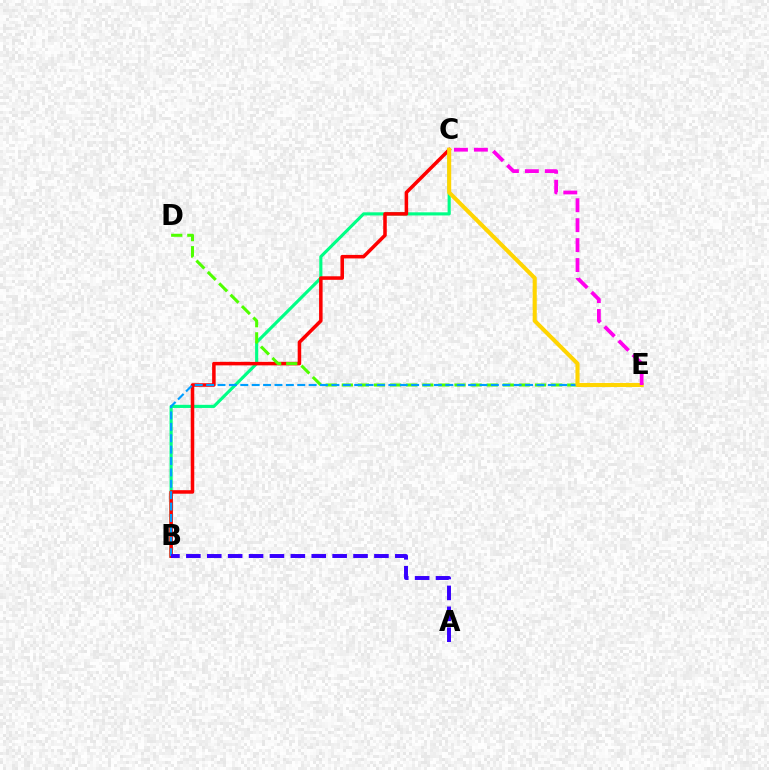{('B', 'C'): [{'color': '#00ff86', 'line_style': 'solid', 'thickness': 2.26}, {'color': '#ff0000', 'line_style': 'solid', 'thickness': 2.54}], ('D', 'E'): [{'color': '#4fff00', 'line_style': 'dashed', 'thickness': 2.19}], ('B', 'E'): [{'color': '#009eff', 'line_style': 'dashed', 'thickness': 1.55}], ('A', 'B'): [{'color': '#3700ff', 'line_style': 'dashed', 'thickness': 2.84}], ('C', 'E'): [{'color': '#ffd500', 'line_style': 'solid', 'thickness': 2.94}, {'color': '#ff00ed', 'line_style': 'dashed', 'thickness': 2.71}]}